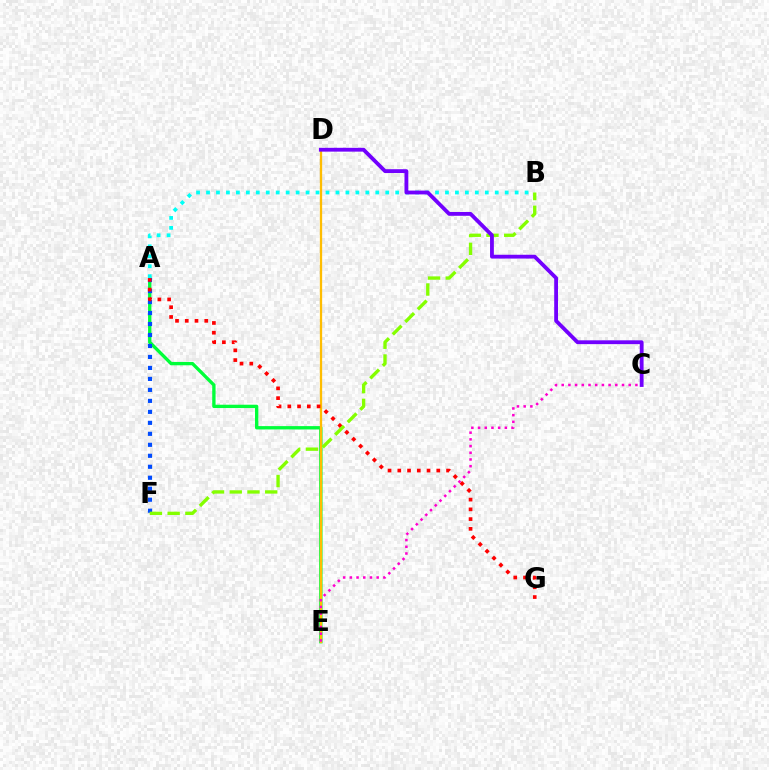{('A', 'E'): [{'color': '#00ff39', 'line_style': 'solid', 'thickness': 2.41}], ('A', 'F'): [{'color': '#004bff', 'line_style': 'dotted', 'thickness': 2.98}], ('D', 'E'): [{'color': '#ffbd00', 'line_style': 'solid', 'thickness': 1.65}], ('A', 'G'): [{'color': '#ff0000', 'line_style': 'dotted', 'thickness': 2.65}], ('A', 'B'): [{'color': '#00fff6', 'line_style': 'dotted', 'thickness': 2.71}], ('B', 'F'): [{'color': '#84ff00', 'line_style': 'dashed', 'thickness': 2.41}], ('C', 'E'): [{'color': '#ff00cf', 'line_style': 'dotted', 'thickness': 1.82}], ('C', 'D'): [{'color': '#7200ff', 'line_style': 'solid', 'thickness': 2.75}]}